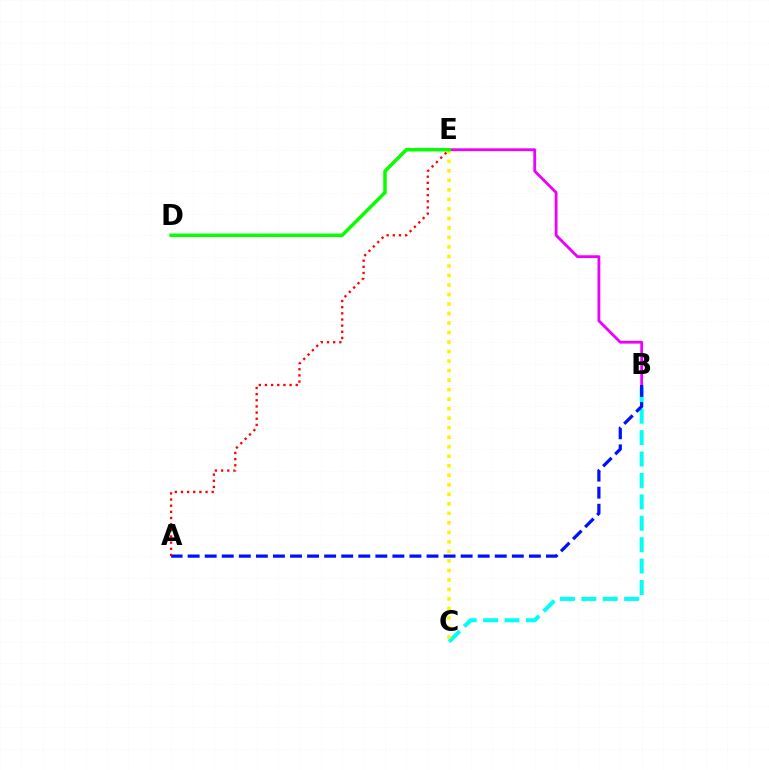{('B', 'E'): [{'color': '#ee00ff', 'line_style': 'solid', 'thickness': 2.03}], ('B', 'C'): [{'color': '#00fff6', 'line_style': 'dashed', 'thickness': 2.91}], ('C', 'E'): [{'color': '#fcf500', 'line_style': 'dotted', 'thickness': 2.58}], ('A', 'B'): [{'color': '#0010ff', 'line_style': 'dashed', 'thickness': 2.32}], ('D', 'E'): [{'color': '#08ff00', 'line_style': 'solid', 'thickness': 2.51}], ('A', 'E'): [{'color': '#ff0000', 'line_style': 'dotted', 'thickness': 1.67}]}